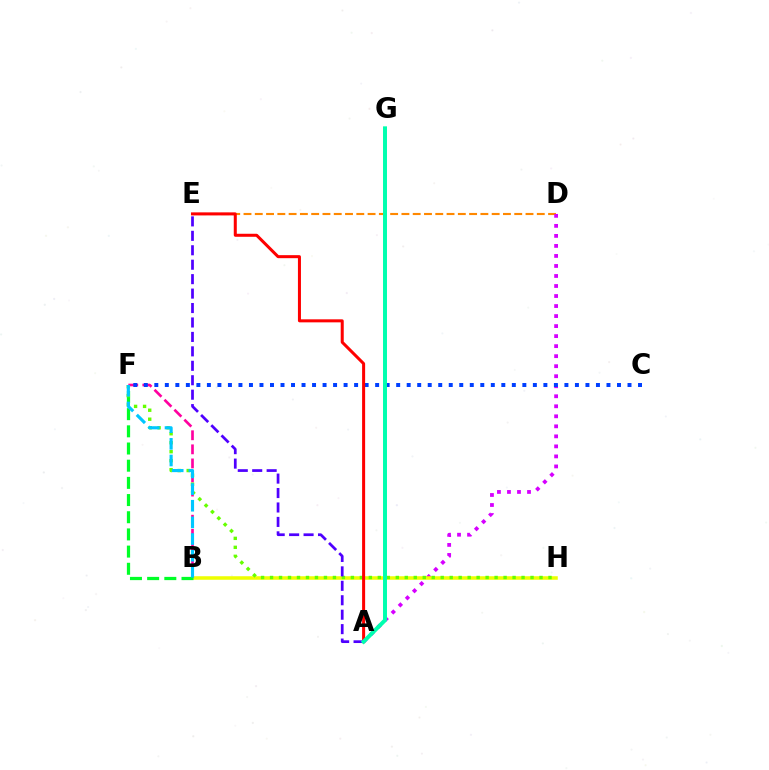{('D', 'E'): [{'color': '#ff8800', 'line_style': 'dashed', 'thickness': 1.53}], ('A', 'D'): [{'color': '#d600ff', 'line_style': 'dotted', 'thickness': 2.72}], ('B', 'H'): [{'color': '#eeff00', 'line_style': 'solid', 'thickness': 2.54}], ('B', 'F'): [{'color': '#ff00a0', 'line_style': 'dashed', 'thickness': 1.91}, {'color': '#00ff27', 'line_style': 'dashed', 'thickness': 2.33}, {'color': '#00c7ff', 'line_style': 'dashed', 'thickness': 2.26}], ('F', 'H'): [{'color': '#66ff00', 'line_style': 'dotted', 'thickness': 2.44}], ('C', 'F'): [{'color': '#003fff', 'line_style': 'dotted', 'thickness': 2.86}], ('A', 'E'): [{'color': '#ff0000', 'line_style': 'solid', 'thickness': 2.18}, {'color': '#4f00ff', 'line_style': 'dashed', 'thickness': 1.96}], ('A', 'G'): [{'color': '#00ffaf', 'line_style': 'solid', 'thickness': 2.86}]}